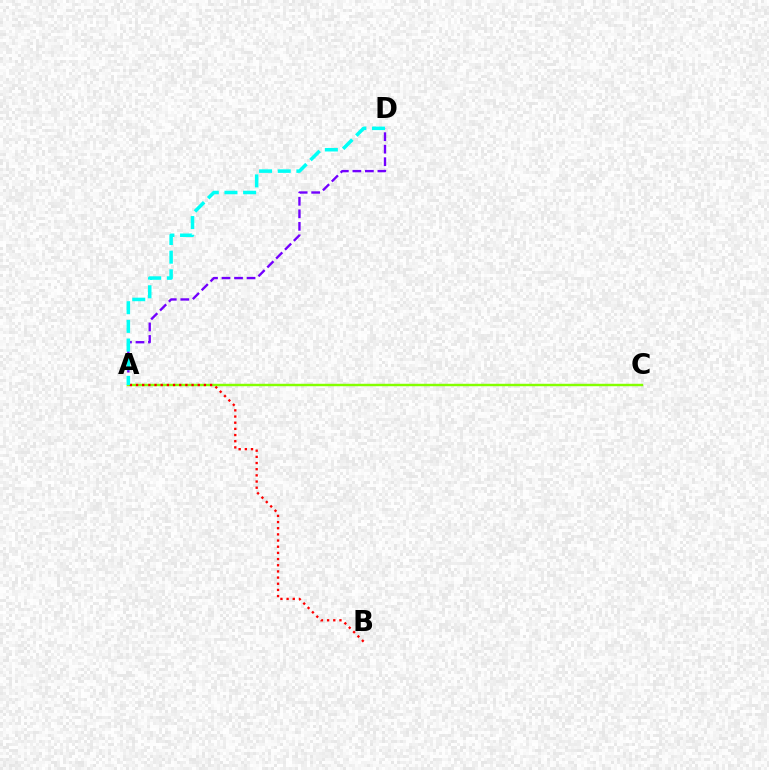{('A', 'D'): [{'color': '#7200ff', 'line_style': 'dashed', 'thickness': 1.7}, {'color': '#00fff6', 'line_style': 'dashed', 'thickness': 2.54}], ('A', 'C'): [{'color': '#84ff00', 'line_style': 'solid', 'thickness': 1.76}], ('A', 'B'): [{'color': '#ff0000', 'line_style': 'dotted', 'thickness': 1.68}]}